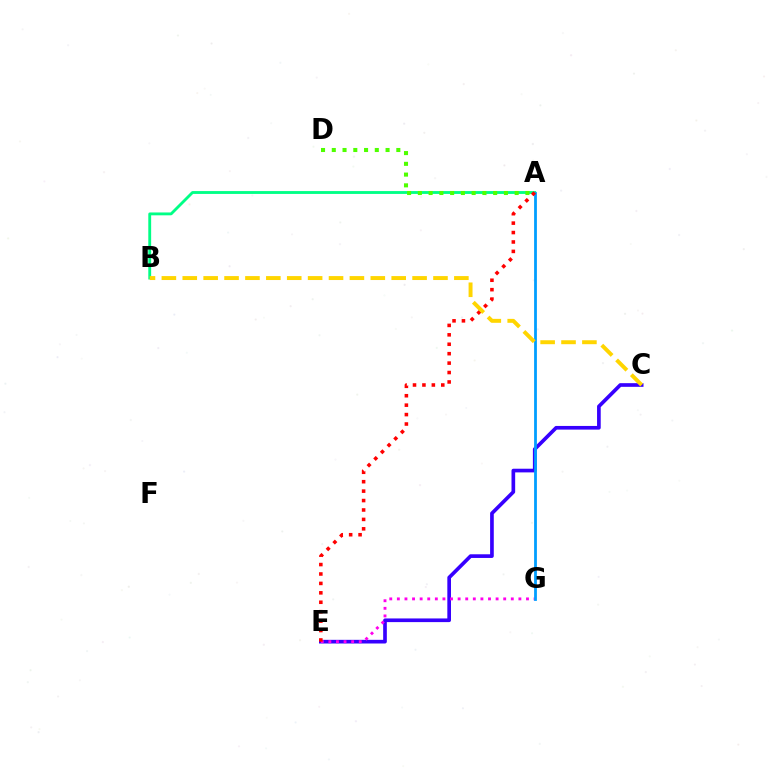{('A', 'B'): [{'color': '#00ff86', 'line_style': 'solid', 'thickness': 2.05}], ('A', 'D'): [{'color': '#4fff00', 'line_style': 'dotted', 'thickness': 2.92}], ('C', 'E'): [{'color': '#3700ff', 'line_style': 'solid', 'thickness': 2.64}], ('E', 'G'): [{'color': '#ff00ed', 'line_style': 'dotted', 'thickness': 2.06}], ('A', 'G'): [{'color': '#009eff', 'line_style': 'solid', 'thickness': 2.01}], ('A', 'E'): [{'color': '#ff0000', 'line_style': 'dotted', 'thickness': 2.56}], ('B', 'C'): [{'color': '#ffd500', 'line_style': 'dashed', 'thickness': 2.84}]}